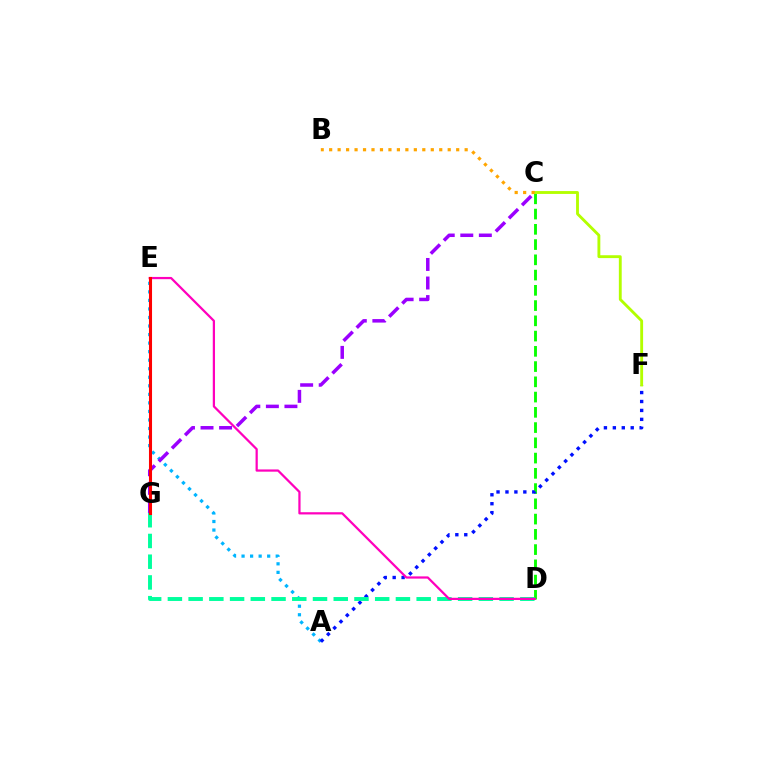{('C', 'D'): [{'color': '#08ff00', 'line_style': 'dashed', 'thickness': 2.07}], ('A', 'E'): [{'color': '#00b5ff', 'line_style': 'dotted', 'thickness': 2.32}], ('A', 'F'): [{'color': '#0010ff', 'line_style': 'dotted', 'thickness': 2.43}], ('C', 'G'): [{'color': '#9b00ff', 'line_style': 'dashed', 'thickness': 2.52}], ('C', 'F'): [{'color': '#b3ff00', 'line_style': 'solid', 'thickness': 2.06}], ('D', 'G'): [{'color': '#00ff9d', 'line_style': 'dashed', 'thickness': 2.82}], ('D', 'E'): [{'color': '#ff00bd', 'line_style': 'solid', 'thickness': 1.61}], ('E', 'G'): [{'color': '#ff0000', 'line_style': 'solid', 'thickness': 2.21}], ('B', 'C'): [{'color': '#ffa500', 'line_style': 'dotted', 'thickness': 2.3}]}